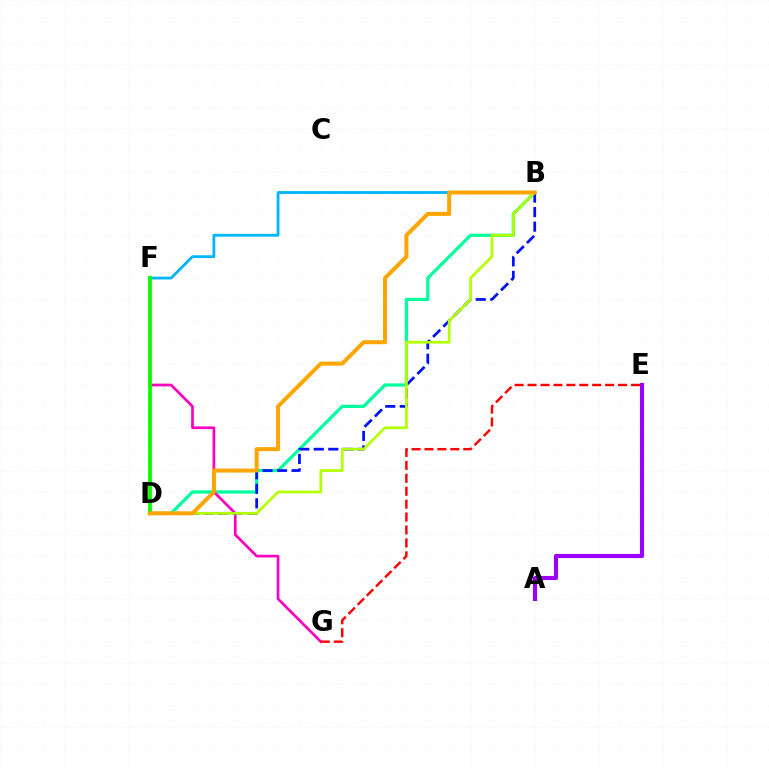{('B', 'D'): [{'color': '#00ff9d', 'line_style': 'solid', 'thickness': 2.32}, {'color': '#0010ff', 'line_style': 'dashed', 'thickness': 1.97}, {'color': '#b3ff00', 'line_style': 'solid', 'thickness': 1.96}, {'color': '#ffa500', 'line_style': 'solid', 'thickness': 2.88}], ('F', 'G'): [{'color': '#ff00bd', 'line_style': 'solid', 'thickness': 1.93}], ('B', 'F'): [{'color': '#00b5ff', 'line_style': 'solid', 'thickness': 2.02}], ('E', 'G'): [{'color': '#ff0000', 'line_style': 'dashed', 'thickness': 1.76}], ('D', 'F'): [{'color': '#08ff00', 'line_style': 'solid', 'thickness': 2.72}], ('A', 'E'): [{'color': '#9b00ff', 'line_style': 'solid', 'thickness': 2.97}]}